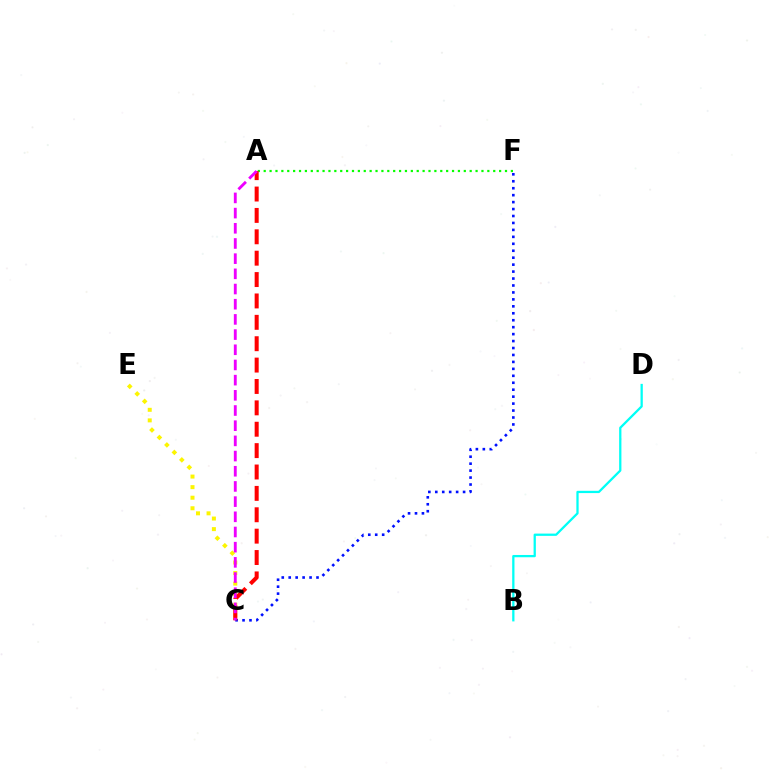{('B', 'D'): [{'color': '#00fff6', 'line_style': 'solid', 'thickness': 1.64}], ('C', 'F'): [{'color': '#0010ff', 'line_style': 'dotted', 'thickness': 1.89}], ('C', 'E'): [{'color': '#fcf500', 'line_style': 'dotted', 'thickness': 2.87}], ('A', 'F'): [{'color': '#08ff00', 'line_style': 'dotted', 'thickness': 1.6}], ('A', 'C'): [{'color': '#ff0000', 'line_style': 'dashed', 'thickness': 2.9}, {'color': '#ee00ff', 'line_style': 'dashed', 'thickness': 2.06}]}